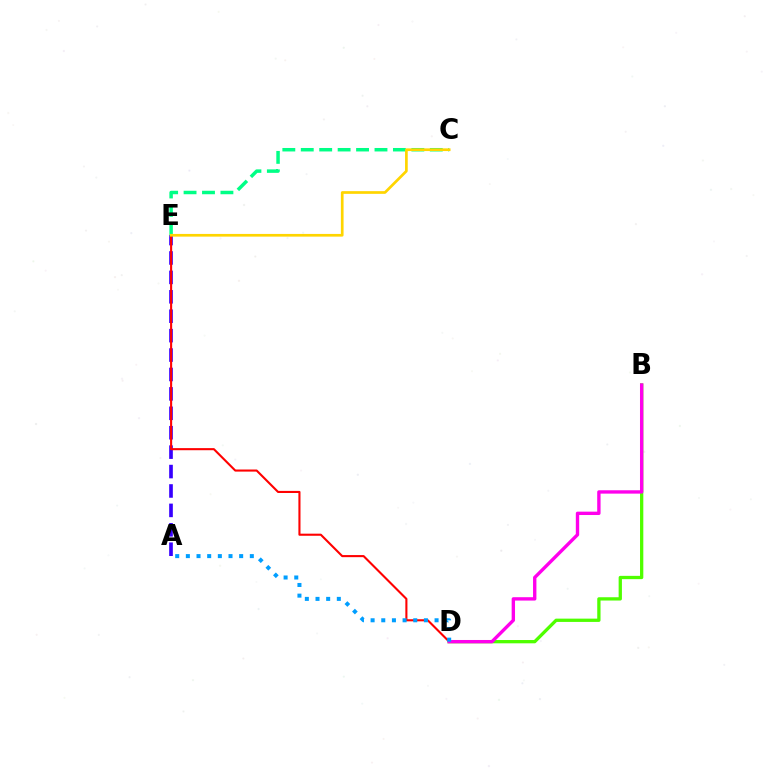{('A', 'E'): [{'color': '#3700ff', 'line_style': 'dashed', 'thickness': 2.64}], ('B', 'D'): [{'color': '#4fff00', 'line_style': 'solid', 'thickness': 2.37}, {'color': '#ff00ed', 'line_style': 'solid', 'thickness': 2.42}], ('C', 'E'): [{'color': '#00ff86', 'line_style': 'dashed', 'thickness': 2.5}, {'color': '#ffd500', 'line_style': 'solid', 'thickness': 1.94}], ('D', 'E'): [{'color': '#ff0000', 'line_style': 'solid', 'thickness': 1.51}], ('A', 'D'): [{'color': '#009eff', 'line_style': 'dotted', 'thickness': 2.9}]}